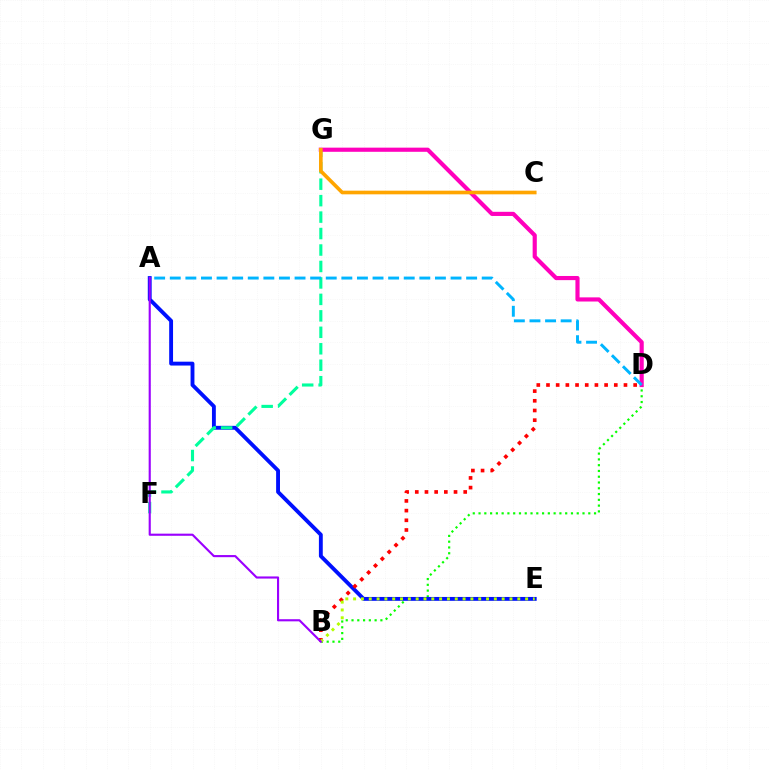{('B', 'D'): [{'color': '#08ff00', 'line_style': 'dotted', 'thickness': 1.57}, {'color': '#ff0000', 'line_style': 'dotted', 'thickness': 2.63}], ('A', 'E'): [{'color': '#0010ff', 'line_style': 'solid', 'thickness': 2.78}], ('F', 'G'): [{'color': '#00ff9d', 'line_style': 'dashed', 'thickness': 2.24}], ('D', 'G'): [{'color': '#ff00bd', 'line_style': 'solid', 'thickness': 2.99}], ('A', 'D'): [{'color': '#00b5ff', 'line_style': 'dashed', 'thickness': 2.12}], ('C', 'G'): [{'color': '#ffa500', 'line_style': 'solid', 'thickness': 2.63}], ('B', 'E'): [{'color': '#b3ff00', 'line_style': 'dotted', 'thickness': 2.12}], ('A', 'B'): [{'color': '#9b00ff', 'line_style': 'solid', 'thickness': 1.53}]}